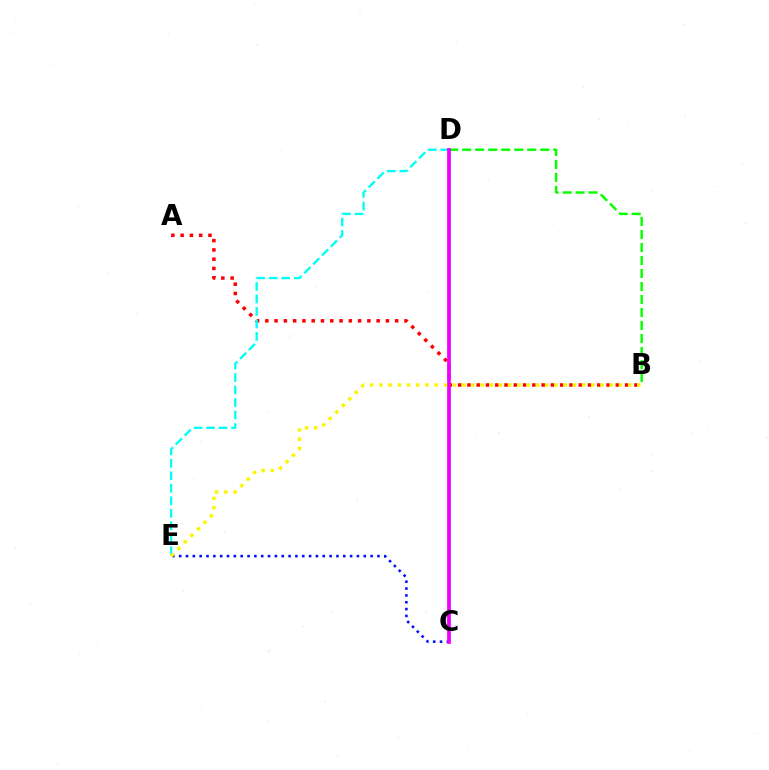{('C', 'E'): [{'color': '#0010ff', 'line_style': 'dotted', 'thickness': 1.86}], ('A', 'B'): [{'color': '#ff0000', 'line_style': 'dotted', 'thickness': 2.52}], ('B', 'D'): [{'color': '#08ff00', 'line_style': 'dashed', 'thickness': 1.77}], ('D', 'E'): [{'color': '#00fff6', 'line_style': 'dashed', 'thickness': 1.7}], ('C', 'D'): [{'color': '#ee00ff', 'line_style': 'solid', 'thickness': 2.7}], ('B', 'E'): [{'color': '#fcf500', 'line_style': 'dotted', 'thickness': 2.5}]}